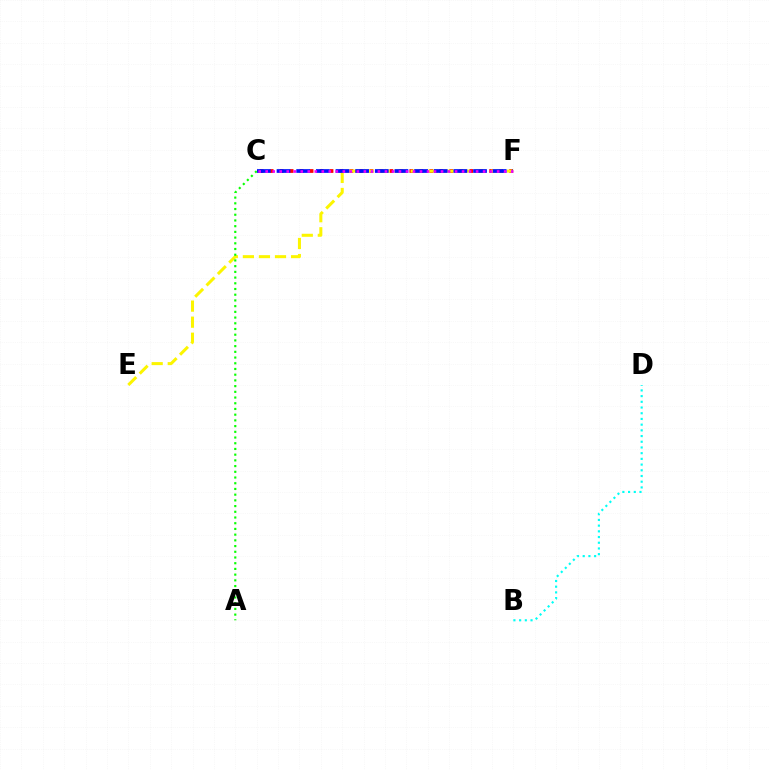{('B', 'D'): [{'color': '#00fff6', 'line_style': 'dotted', 'thickness': 1.55}], ('C', 'F'): [{'color': '#ff0000', 'line_style': 'dotted', 'thickness': 2.71}, {'color': '#0010ff', 'line_style': 'dashed', 'thickness': 2.67}, {'color': '#ee00ff', 'line_style': 'dotted', 'thickness': 1.91}], ('E', 'F'): [{'color': '#fcf500', 'line_style': 'dashed', 'thickness': 2.18}], ('A', 'C'): [{'color': '#08ff00', 'line_style': 'dotted', 'thickness': 1.55}]}